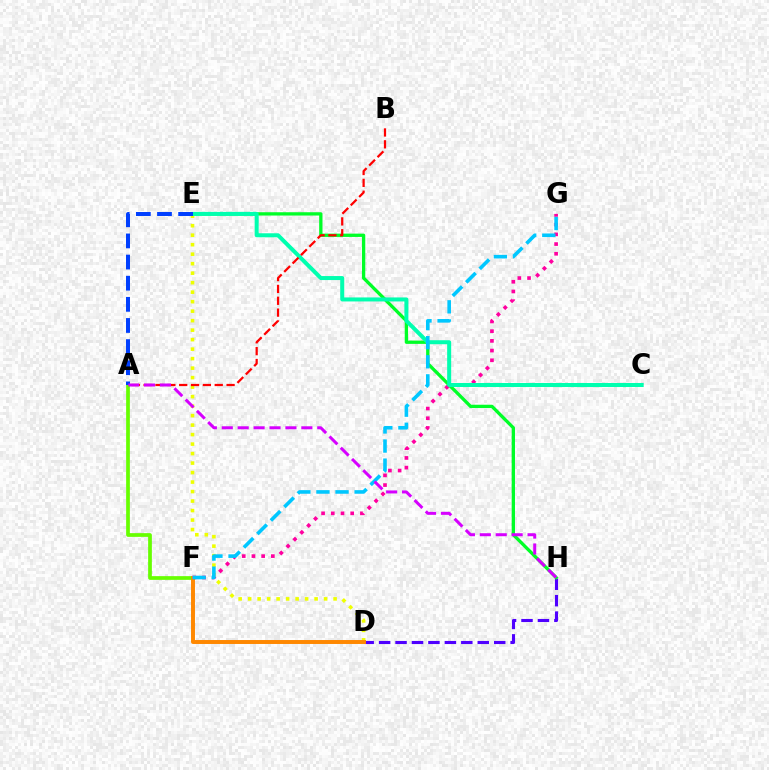{('D', 'E'): [{'color': '#eeff00', 'line_style': 'dotted', 'thickness': 2.58}], ('D', 'H'): [{'color': '#4f00ff', 'line_style': 'dashed', 'thickness': 2.23}], ('F', 'G'): [{'color': '#ff00a0', 'line_style': 'dotted', 'thickness': 2.64}, {'color': '#00c7ff', 'line_style': 'dashed', 'thickness': 2.59}], ('E', 'H'): [{'color': '#00ff27', 'line_style': 'solid', 'thickness': 2.38}], ('A', 'F'): [{'color': '#66ff00', 'line_style': 'solid', 'thickness': 2.68}], ('C', 'E'): [{'color': '#00ffaf', 'line_style': 'solid', 'thickness': 2.89}], ('D', 'F'): [{'color': '#ff8800', 'line_style': 'solid', 'thickness': 2.84}], ('A', 'B'): [{'color': '#ff0000', 'line_style': 'dashed', 'thickness': 1.61}], ('A', 'E'): [{'color': '#003fff', 'line_style': 'dashed', 'thickness': 2.87}], ('A', 'H'): [{'color': '#d600ff', 'line_style': 'dashed', 'thickness': 2.16}]}